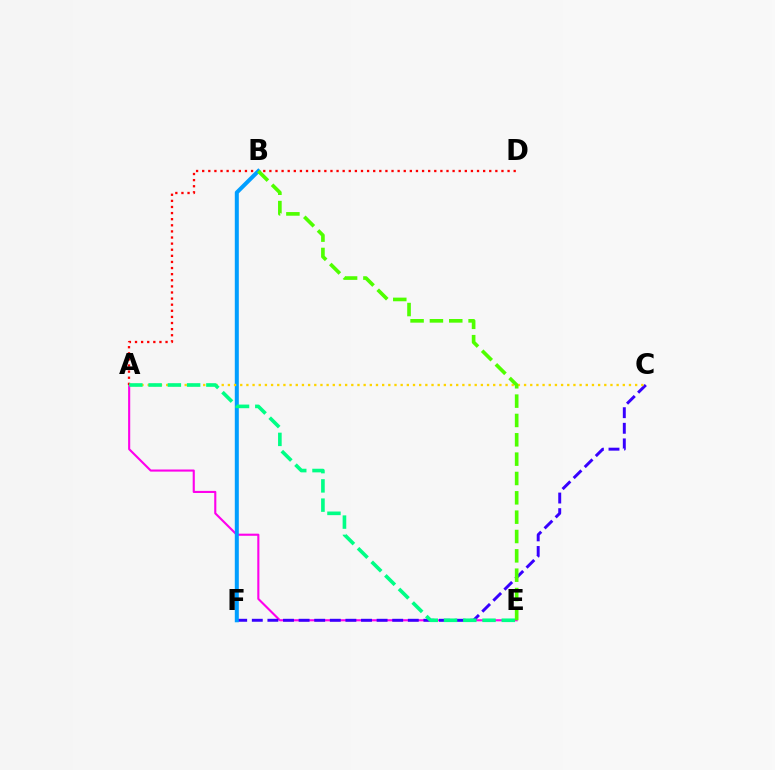{('A', 'E'): [{'color': '#ff00ed', 'line_style': 'solid', 'thickness': 1.52}, {'color': '#00ff86', 'line_style': 'dashed', 'thickness': 2.61}], ('C', 'F'): [{'color': '#3700ff', 'line_style': 'dashed', 'thickness': 2.12}], ('A', 'D'): [{'color': '#ff0000', 'line_style': 'dotted', 'thickness': 1.66}], ('B', 'F'): [{'color': '#009eff', 'line_style': 'solid', 'thickness': 2.89}], ('A', 'C'): [{'color': '#ffd500', 'line_style': 'dotted', 'thickness': 1.68}], ('B', 'E'): [{'color': '#4fff00', 'line_style': 'dashed', 'thickness': 2.63}]}